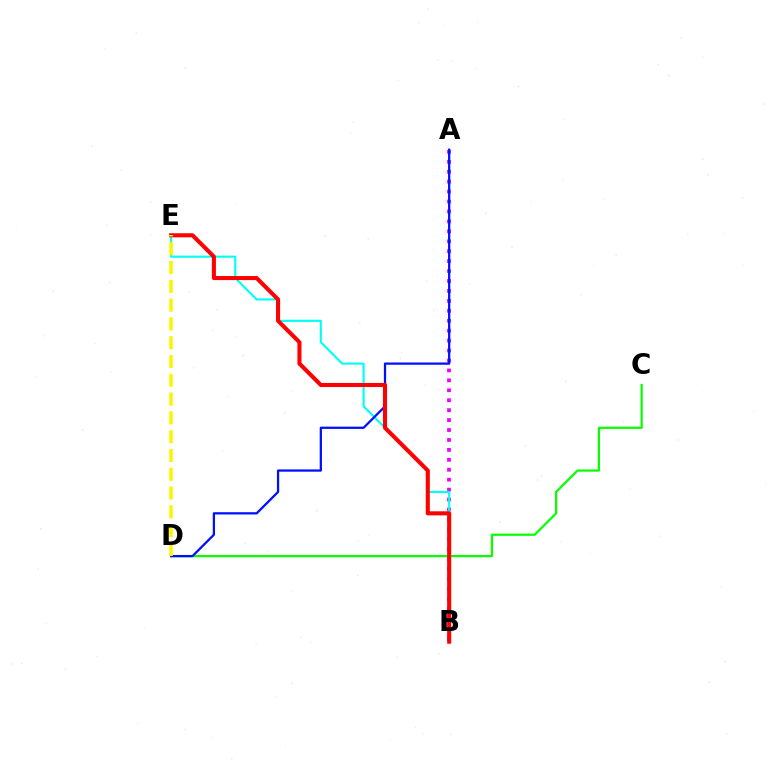{('A', 'B'): [{'color': '#ee00ff', 'line_style': 'dotted', 'thickness': 2.7}], ('C', 'D'): [{'color': '#08ff00', 'line_style': 'solid', 'thickness': 1.6}], ('B', 'E'): [{'color': '#00fff6', 'line_style': 'solid', 'thickness': 1.52}, {'color': '#ff0000', 'line_style': 'solid', 'thickness': 2.93}], ('A', 'D'): [{'color': '#0010ff', 'line_style': 'solid', 'thickness': 1.63}], ('D', 'E'): [{'color': '#fcf500', 'line_style': 'dashed', 'thickness': 2.55}]}